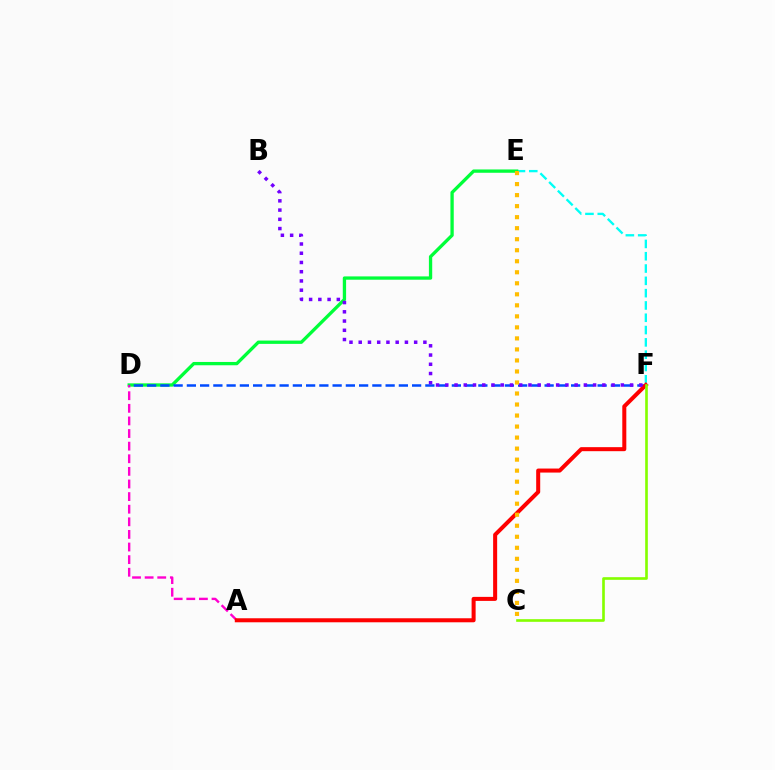{('E', 'F'): [{'color': '#00fff6', 'line_style': 'dashed', 'thickness': 1.67}], ('D', 'E'): [{'color': '#00ff39', 'line_style': 'solid', 'thickness': 2.38}], ('A', 'D'): [{'color': '#ff00cf', 'line_style': 'dashed', 'thickness': 1.71}], ('D', 'F'): [{'color': '#004bff', 'line_style': 'dashed', 'thickness': 1.8}], ('A', 'F'): [{'color': '#ff0000', 'line_style': 'solid', 'thickness': 2.9}], ('C', 'F'): [{'color': '#84ff00', 'line_style': 'solid', 'thickness': 1.91}], ('B', 'F'): [{'color': '#7200ff', 'line_style': 'dotted', 'thickness': 2.51}], ('C', 'E'): [{'color': '#ffbd00', 'line_style': 'dotted', 'thickness': 2.99}]}